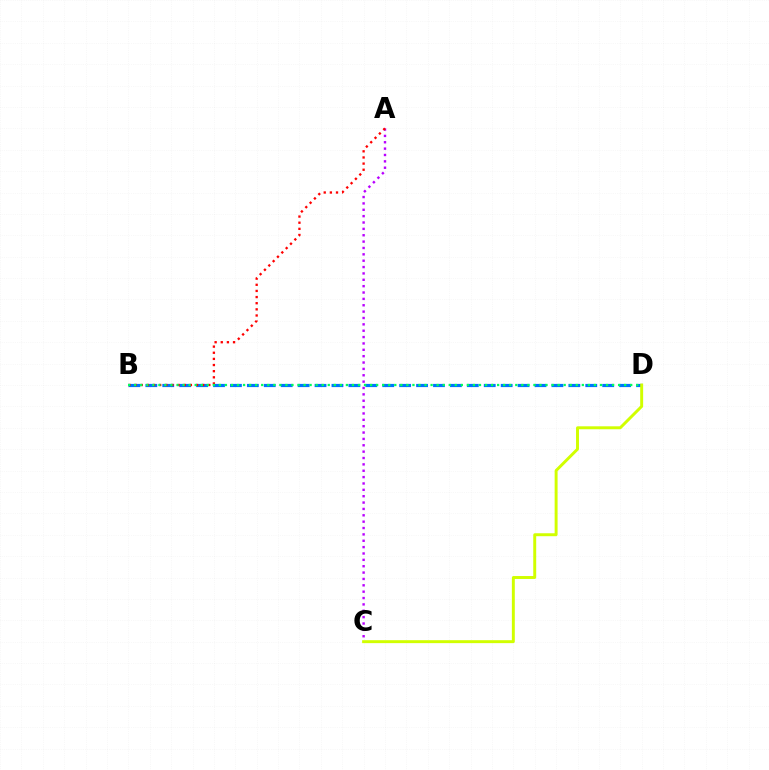{('A', 'C'): [{'color': '#b900ff', 'line_style': 'dotted', 'thickness': 1.73}], ('B', 'D'): [{'color': '#0074ff', 'line_style': 'dashed', 'thickness': 2.3}, {'color': '#00ff5c', 'line_style': 'dotted', 'thickness': 1.64}], ('A', 'B'): [{'color': '#ff0000', 'line_style': 'dotted', 'thickness': 1.67}], ('C', 'D'): [{'color': '#d1ff00', 'line_style': 'solid', 'thickness': 2.12}]}